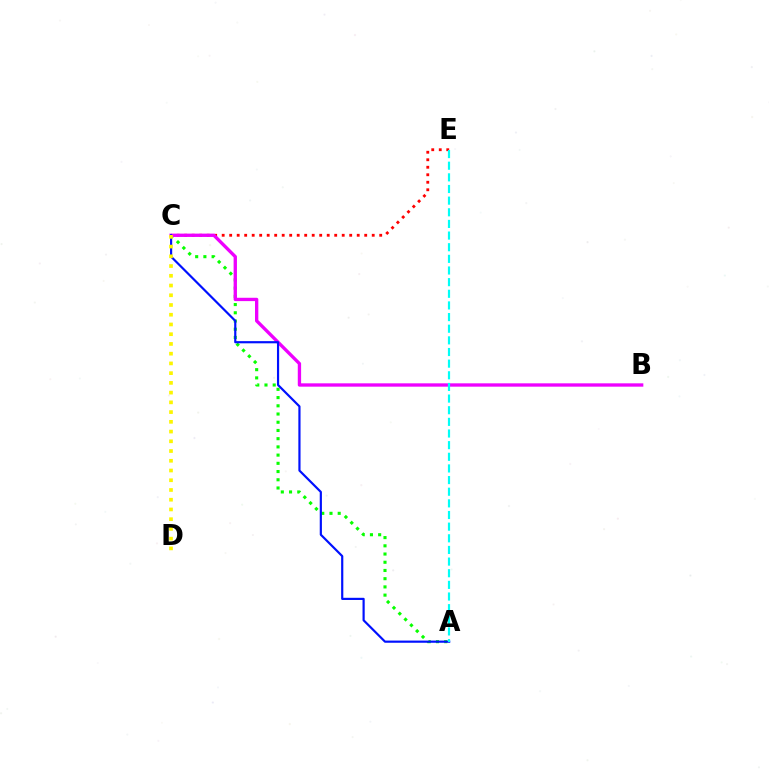{('A', 'C'): [{'color': '#08ff00', 'line_style': 'dotted', 'thickness': 2.23}, {'color': '#0010ff', 'line_style': 'solid', 'thickness': 1.57}], ('C', 'E'): [{'color': '#ff0000', 'line_style': 'dotted', 'thickness': 2.04}], ('B', 'C'): [{'color': '#ee00ff', 'line_style': 'solid', 'thickness': 2.4}], ('C', 'D'): [{'color': '#fcf500', 'line_style': 'dotted', 'thickness': 2.65}], ('A', 'E'): [{'color': '#00fff6', 'line_style': 'dashed', 'thickness': 1.58}]}